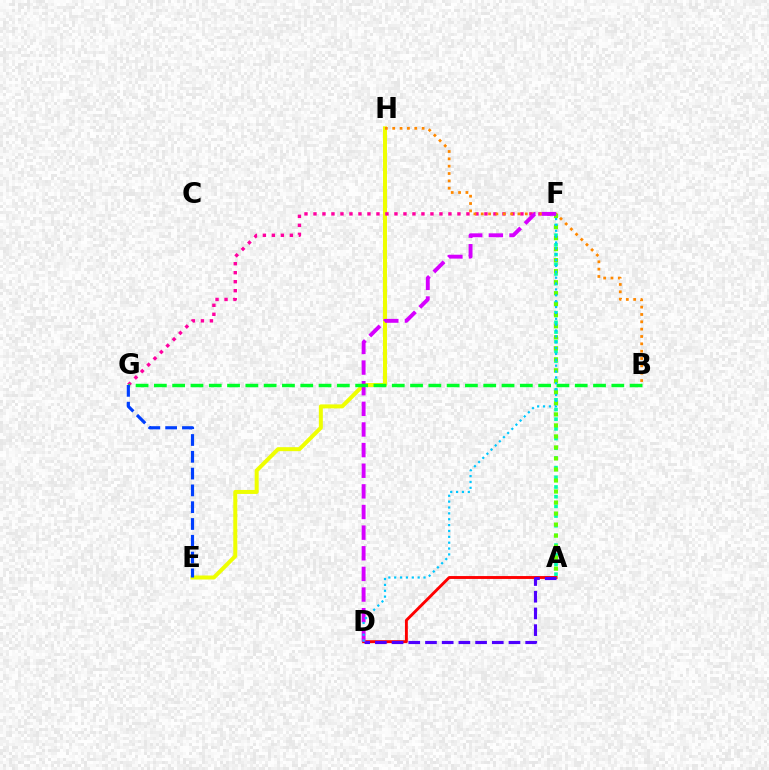{('A', 'F'): [{'color': '#00ffaf', 'line_style': 'dotted', 'thickness': 2.63}, {'color': '#66ff00', 'line_style': 'dotted', 'thickness': 2.99}], ('E', 'H'): [{'color': '#eeff00', 'line_style': 'solid', 'thickness': 2.87}], ('A', 'D'): [{'color': '#ff0000', 'line_style': 'solid', 'thickness': 2.08}, {'color': '#4f00ff', 'line_style': 'dashed', 'thickness': 2.27}], ('F', 'G'): [{'color': '#ff00a0', 'line_style': 'dotted', 'thickness': 2.44}], ('B', 'H'): [{'color': '#ff8800', 'line_style': 'dotted', 'thickness': 1.99}], ('D', 'F'): [{'color': '#d600ff', 'line_style': 'dashed', 'thickness': 2.8}, {'color': '#00c7ff', 'line_style': 'dotted', 'thickness': 1.59}], ('B', 'G'): [{'color': '#00ff27', 'line_style': 'dashed', 'thickness': 2.49}], ('E', 'G'): [{'color': '#003fff', 'line_style': 'dashed', 'thickness': 2.28}]}